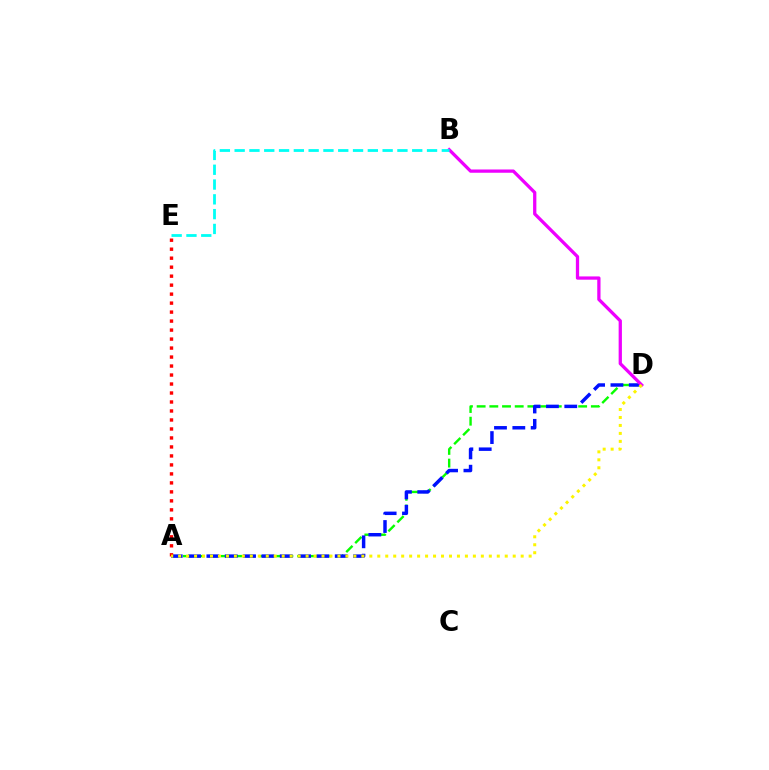{('A', 'D'): [{'color': '#08ff00', 'line_style': 'dashed', 'thickness': 1.72}, {'color': '#0010ff', 'line_style': 'dashed', 'thickness': 2.49}, {'color': '#fcf500', 'line_style': 'dotted', 'thickness': 2.16}], ('B', 'D'): [{'color': '#ee00ff', 'line_style': 'solid', 'thickness': 2.35}], ('A', 'E'): [{'color': '#ff0000', 'line_style': 'dotted', 'thickness': 2.44}], ('B', 'E'): [{'color': '#00fff6', 'line_style': 'dashed', 'thickness': 2.01}]}